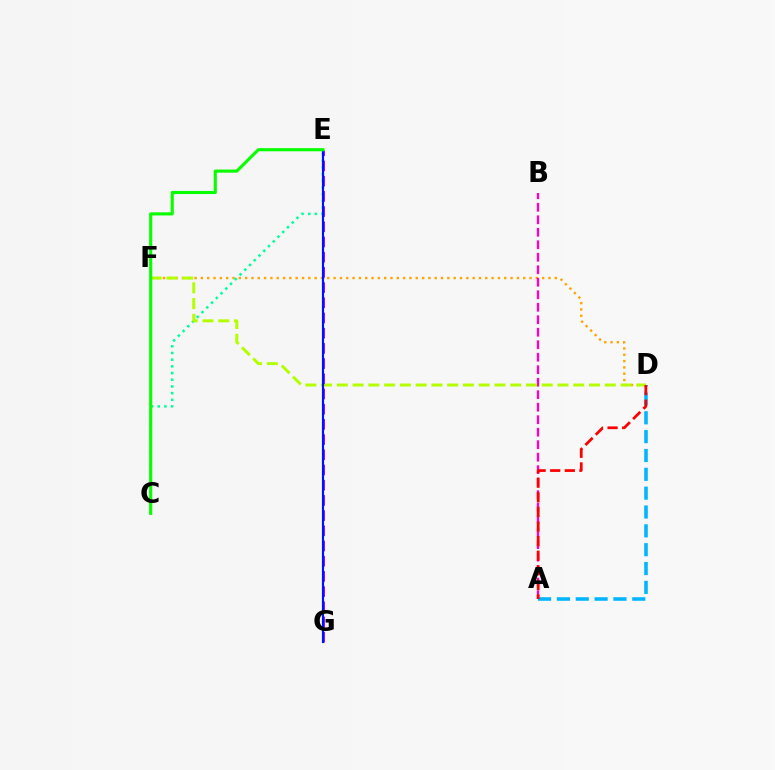{('D', 'F'): [{'color': '#ffa500', 'line_style': 'dotted', 'thickness': 1.72}, {'color': '#b3ff00', 'line_style': 'dashed', 'thickness': 2.14}], ('A', 'D'): [{'color': '#00b5ff', 'line_style': 'dashed', 'thickness': 2.56}, {'color': '#ff0000', 'line_style': 'dashed', 'thickness': 1.98}], ('C', 'E'): [{'color': '#00ff9d', 'line_style': 'dotted', 'thickness': 1.82}, {'color': '#08ff00', 'line_style': 'solid', 'thickness': 2.25}], ('A', 'B'): [{'color': '#ff00bd', 'line_style': 'dashed', 'thickness': 1.7}], ('E', 'G'): [{'color': '#9b00ff', 'line_style': 'dashed', 'thickness': 2.07}, {'color': '#0010ff', 'line_style': 'solid', 'thickness': 1.55}]}